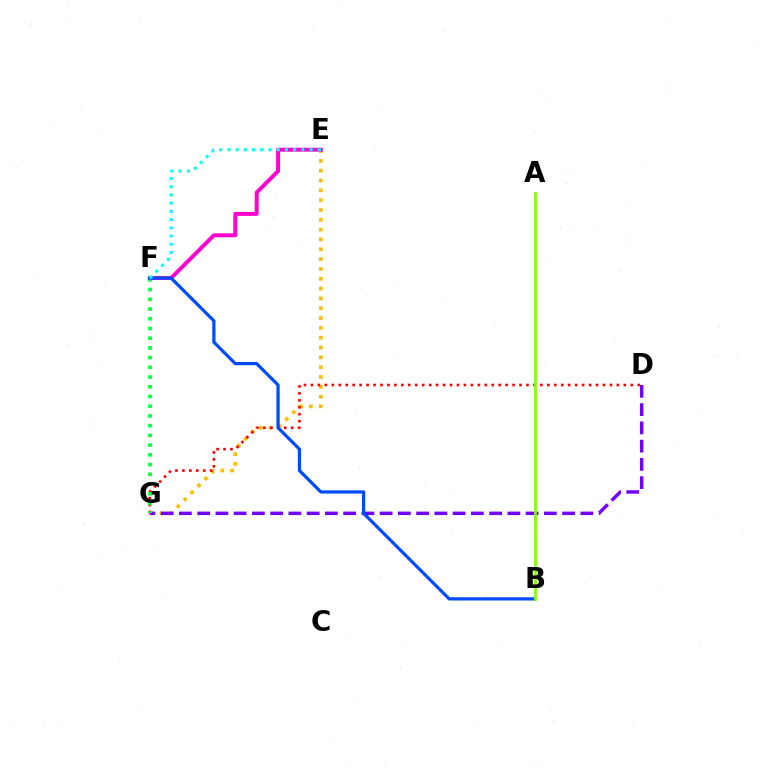{('E', 'G'): [{'color': '#ffbd00', 'line_style': 'dotted', 'thickness': 2.67}], ('E', 'F'): [{'color': '#ff00cf', 'line_style': 'solid', 'thickness': 2.85}, {'color': '#00fff6', 'line_style': 'dotted', 'thickness': 2.23}], ('D', 'G'): [{'color': '#7200ff', 'line_style': 'dashed', 'thickness': 2.48}, {'color': '#ff0000', 'line_style': 'dotted', 'thickness': 1.89}], ('F', 'G'): [{'color': '#00ff39', 'line_style': 'dotted', 'thickness': 2.64}], ('B', 'F'): [{'color': '#004bff', 'line_style': 'solid', 'thickness': 2.32}], ('A', 'B'): [{'color': '#84ff00', 'line_style': 'solid', 'thickness': 1.98}]}